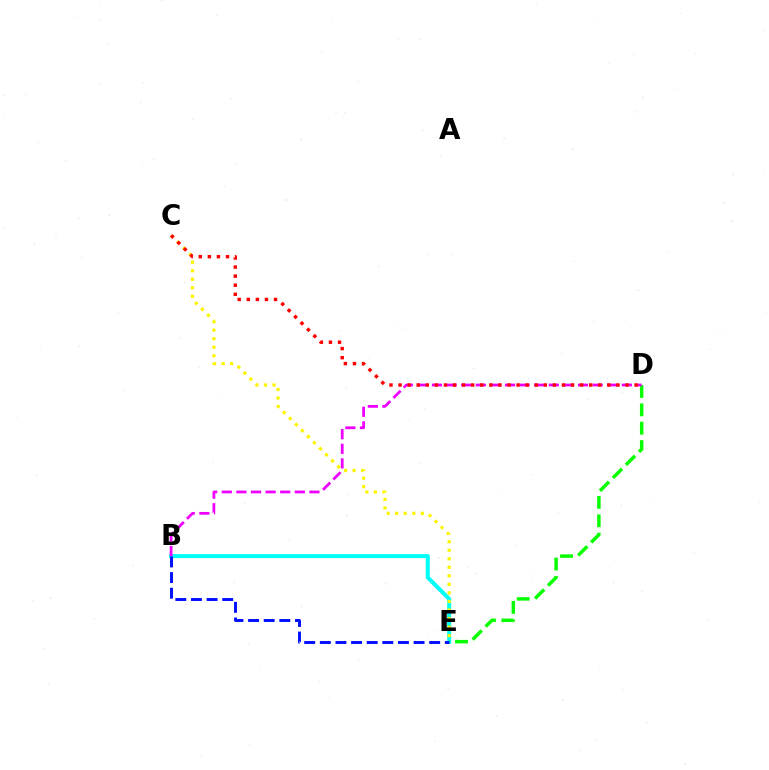{('B', 'E'): [{'color': '#00fff6', 'line_style': 'solid', 'thickness': 2.89}, {'color': '#0010ff', 'line_style': 'dashed', 'thickness': 2.12}], ('C', 'E'): [{'color': '#fcf500', 'line_style': 'dotted', 'thickness': 2.32}], ('D', 'E'): [{'color': '#08ff00', 'line_style': 'dashed', 'thickness': 2.5}], ('B', 'D'): [{'color': '#ee00ff', 'line_style': 'dashed', 'thickness': 1.98}], ('C', 'D'): [{'color': '#ff0000', 'line_style': 'dotted', 'thickness': 2.47}]}